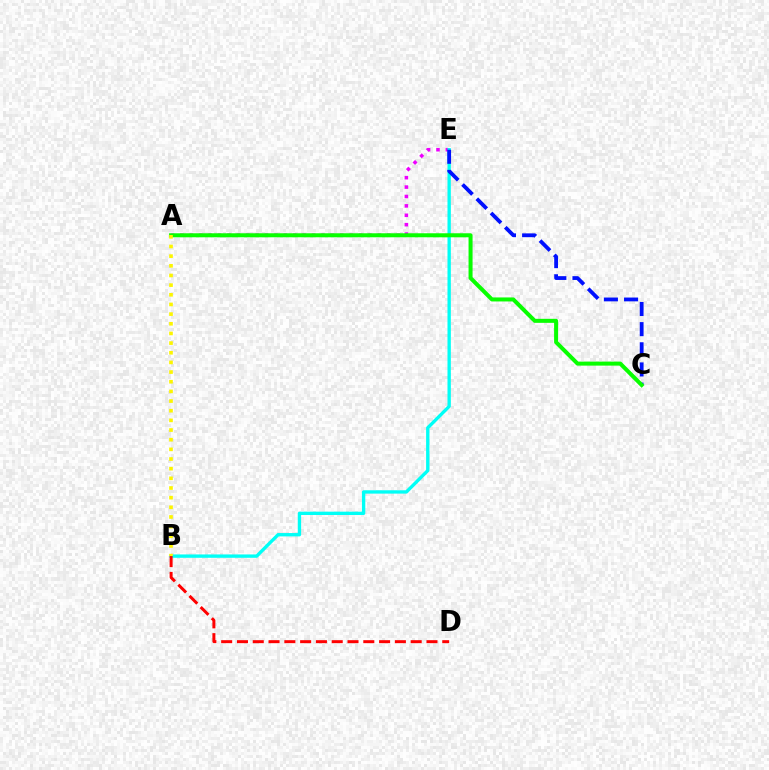{('A', 'E'): [{'color': '#ee00ff', 'line_style': 'dotted', 'thickness': 2.55}], ('B', 'E'): [{'color': '#00fff6', 'line_style': 'solid', 'thickness': 2.41}], ('C', 'E'): [{'color': '#0010ff', 'line_style': 'dashed', 'thickness': 2.74}], ('A', 'C'): [{'color': '#08ff00', 'line_style': 'solid', 'thickness': 2.89}], ('A', 'B'): [{'color': '#fcf500', 'line_style': 'dotted', 'thickness': 2.62}], ('B', 'D'): [{'color': '#ff0000', 'line_style': 'dashed', 'thickness': 2.15}]}